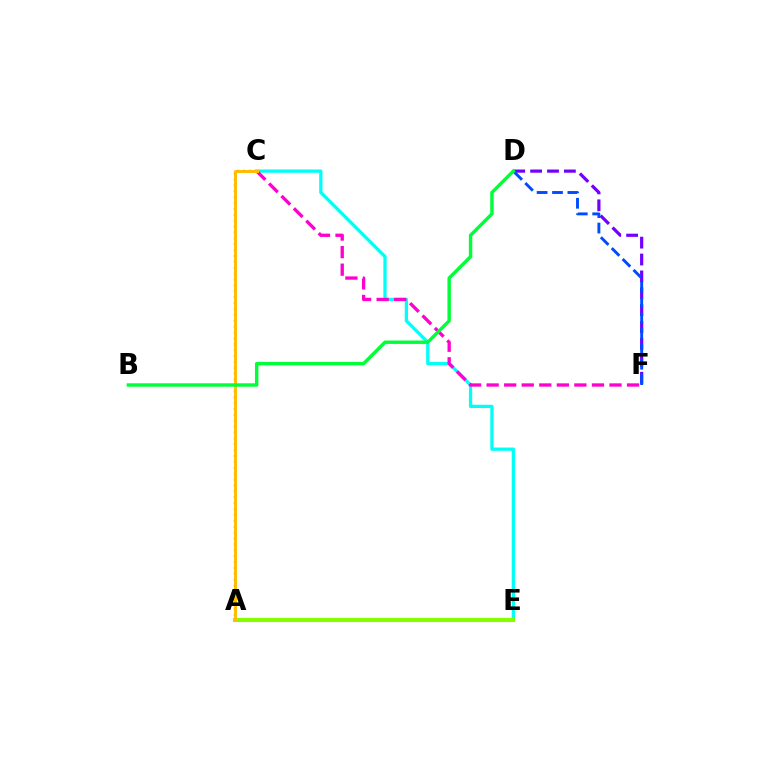{('A', 'C'): [{'color': '#ff0000', 'line_style': 'dotted', 'thickness': 1.6}, {'color': '#ffbd00', 'line_style': 'solid', 'thickness': 2.13}], ('C', 'E'): [{'color': '#00fff6', 'line_style': 'solid', 'thickness': 2.35}], ('A', 'E'): [{'color': '#84ff00', 'line_style': 'solid', 'thickness': 2.97}], ('D', 'F'): [{'color': '#7200ff', 'line_style': 'dashed', 'thickness': 2.29}, {'color': '#004bff', 'line_style': 'dashed', 'thickness': 2.09}], ('C', 'F'): [{'color': '#ff00cf', 'line_style': 'dashed', 'thickness': 2.38}], ('B', 'D'): [{'color': '#00ff39', 'line_style': 'solid', 'thickness': 2.46}]}